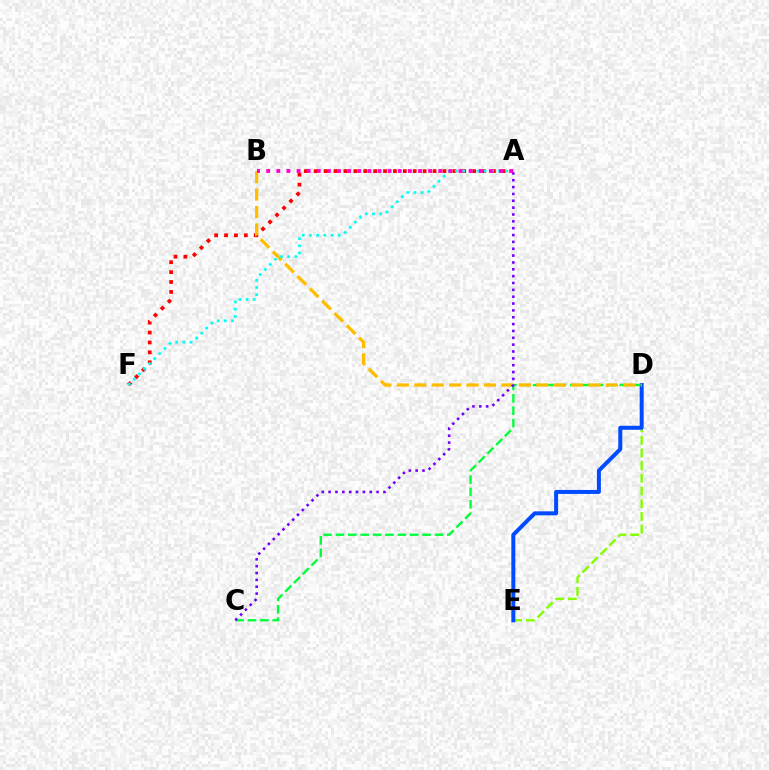{('D', 'E'): [{'color': '#84ff00', 'line_style': 'dashed', 'thickness': 1.72}, {'color': '#004bff', 'line_style': 'solid', 'thickness': 2.87}], ('C', 'D'): [{'color': '#00ff39', 'line_style': 'dashed', 'thickness': 1.68}], ('A', 'F'): [{'color': '#ff0000', 'line_style': 'dotted', 'thickness': 2.69}, {'color': '#00fff6', 'line_style': 'dotted', 'thickness': 1.95}], ('B', 'D'): [{'color': '#ffbd00', 'line_style': 'dashed', 'thickness': 2.37}], ('A', 'C'): [{'color': '#7200ff', 'line_style': 'dotted', 'thickness': 1.86}], ('A', 'B'): [{'color': '#ff00cf', 'line_style': 'dotted', 'thickness': 2.75}]}